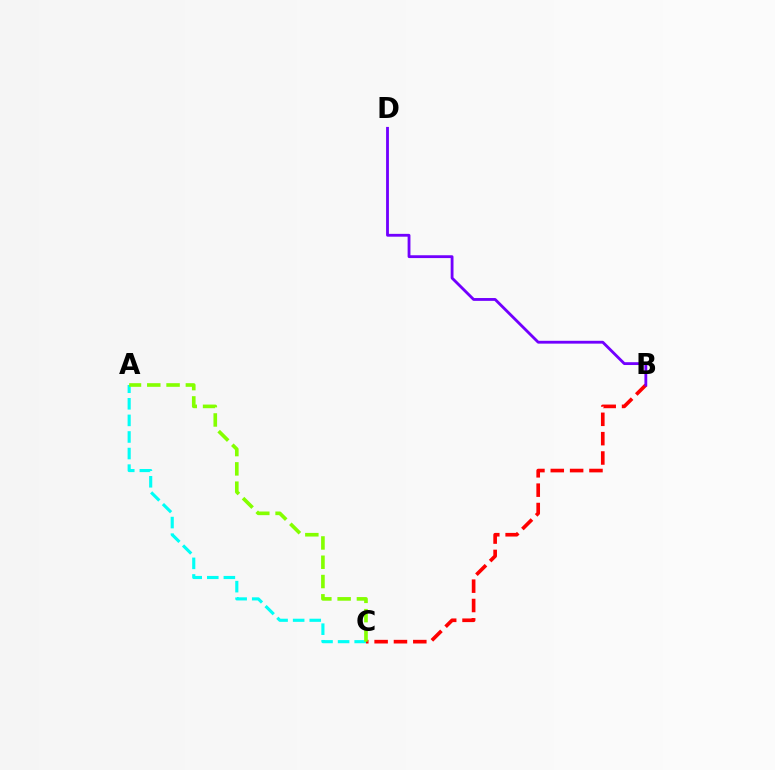{('B', 'C'): [{'color': '#ff0000', 'line_style': 'dashed', 'thickness': 2.63}], ('A', 'C'): [{'color': '#00fff6', 'line_style': 'dashed', 'thickness': 2.25}, {'color': '#84ff00', 'line_style': 'dashed', 'thickness': 2.62}], ('B', 'D'): [{'color': '#7200ff', 'line_style': 'solid', 'thickness': 2.03}]}